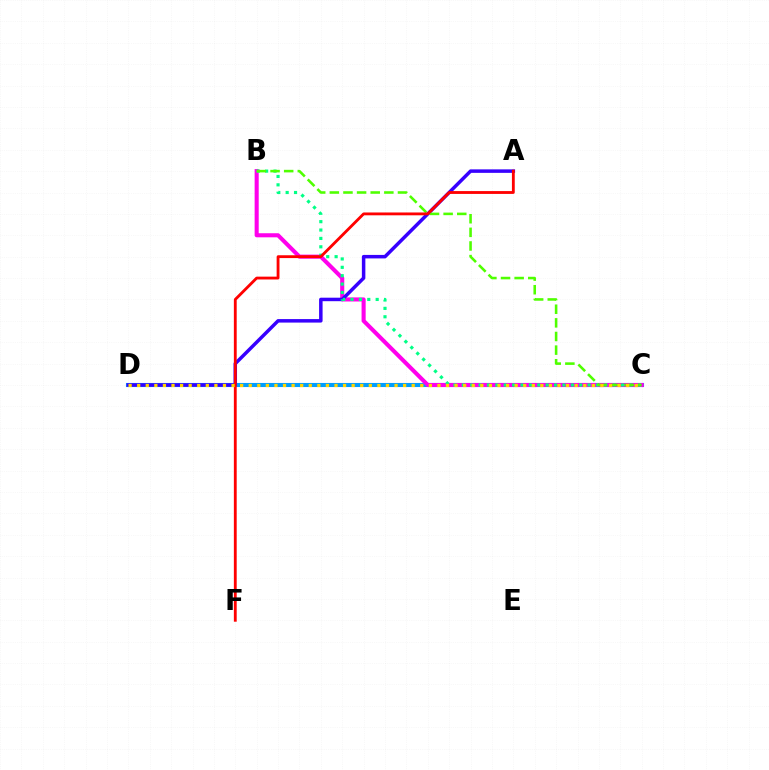{('C', 'D'): [{'color': '#009eff', 'line_style': 'solid', 'thickness': 2.94}, {'color': '#ffd500', 'line_style': 'dotted', 'thickness': 2.33}], ('B', 'C'): [{'color': '#ff00ed', 'line_style': 'solid', 'thickness': 2.94}, {'color': '#00ff86', 'line_style': 'dotted', 'thickness': 2.28}, {'color': '#4fff00', 'line_style': 'dashed', 'thickness': 1.85}], ('A', 'D'): [{'color': '#3700ff', 'line_style': 'solid', 'thickness': 2.52}], ('A', 'F'): [{'color': '#ff0000', 'line_style': 'solid', 'thickness': 2.04}]}